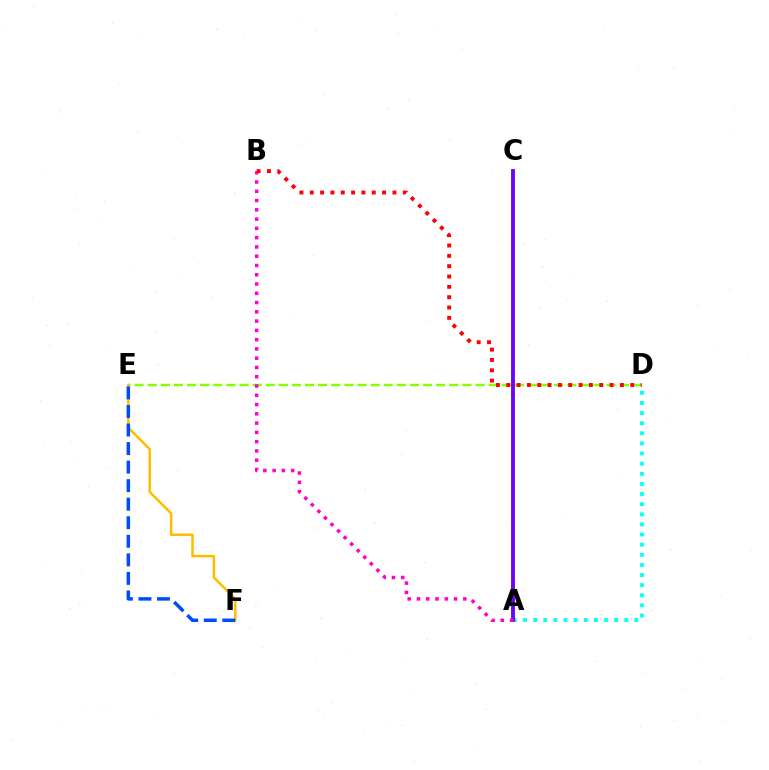{('A', 'D'): [{'color': '#00fff6', 'line_style': 'dotted', 'thickness': 2.75}], ('D', 'E'): [{'color': '#84ff00', 'line_style': 'dashed', 'thickness': 1.78}], ('A', 'C'): [{'color': '#00ff39', 'line_style': 'solid', 'thickness': 2.6}, {'color': '#7200ff', 'line_style': 'solid', 'thickness': 2.72}], ('E', 'F'): [{'color': '#ffbd00', 'line_style': 'solid', 'thickness': 1.81}, {'color': '#004bff', 'line_style': 'dashed', 'thickness': 2.52}], ('A', 'B'): [{'color': '#ff00cf', 'line_style': 'dotted', 'thickness': 2.52}], ('B', 'D'): [{'color': '#ff0000', 'line_style': 'dotted', 'thickness': 2.81}]}